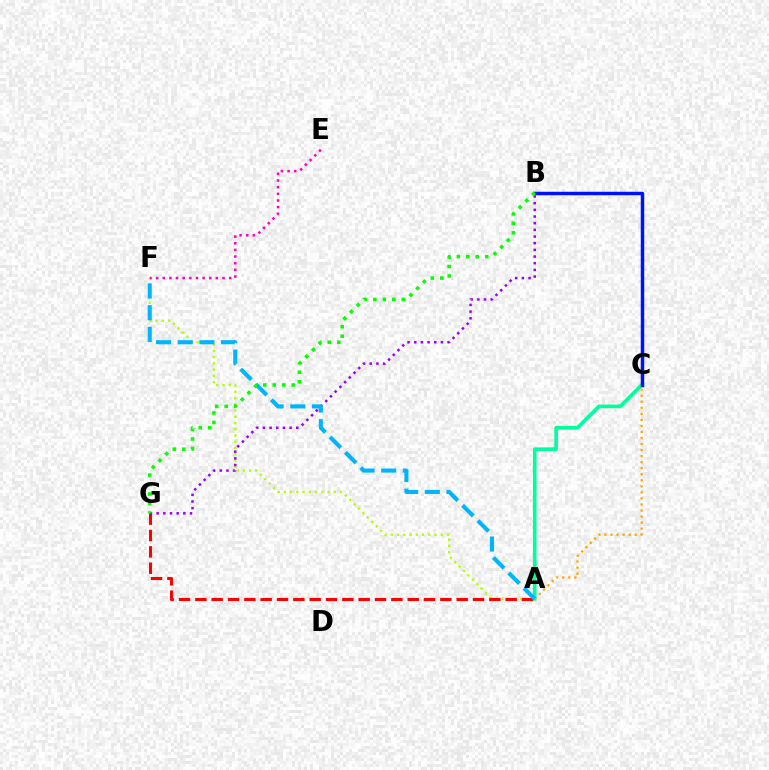{('A', 'F'): [{'color': '#b3ff00', 'line_style': 'dotted', 'thickness': 1.69}, {'color': '#00b5ff', 'line_style': 'dashed', 'thickness': 2.94}], ('A', 'G'): [{'color': '#ff0000', 'line_style': 'dashed', 'thickness': 2.22}], ('A', 'C'): [{'color': '#00ff9d', 'line_style': 'solid', 'thickness': 2.61}, {'color': '#ffa500', 'line_style': 'dotted', 'thickness': 1.64}], ('B', 'C'): [{'color': '#0010ff', 'line_style': 'solid', 'thickness': 2.5}], ('B', 'G'): [{'color': '#9b00ff', 'line_style': 'dotted', 'thickness': 1.81}, {'color': '#08ff00', 'line_style': 'dotted', 'thickness': 2.57}], ('E', 'F'): [{'color': '#ff00bd', 'line_style': 'dotted', 'thickness': 1.81}]}